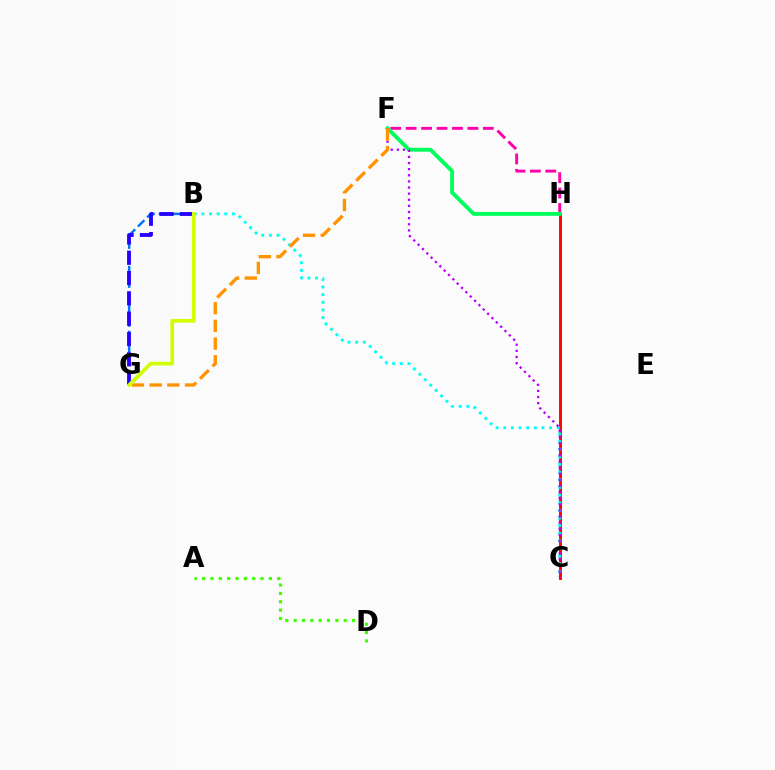{('B', 'G'): [{'color': '#0074ff', 'line_style': 'dashed', 'thickness': 1.76}, {'color': '#2500ff', 'line_style': 'dashed', 'thickness': 2.76}, {'color': '#d1ff00', 'line_style': 'solid', 'thickness': 2.67}], ('A', 'D'): [{'color': '#3dff00', 'line_style': 'dotted', 'thickness': 2.27}], ('C', 'H'): [{'color': '#ff0000', 'line_style': 'solid', 'thickness': 2.09}], ('F', 'H'): [{'color': '#ff00ac', 'line_style': 'dashed', 'thickness': 2.1}, {'color': '#00ff5c', 'line_style': 'solid', 'thickness': 2.79}], ('B', 'C'): [{'color': '#00fff6', 'line_style': 'dotted', 'thickness': 2.08}], ('C', 'F'): [{'color': '#b900ff', 'line_style': 'dotted', 'thickness': 1.66}], ('F', 'G'): [{'color': '#ff9400', 'line_style': 'dashed', 'thickness': 2.4}]}